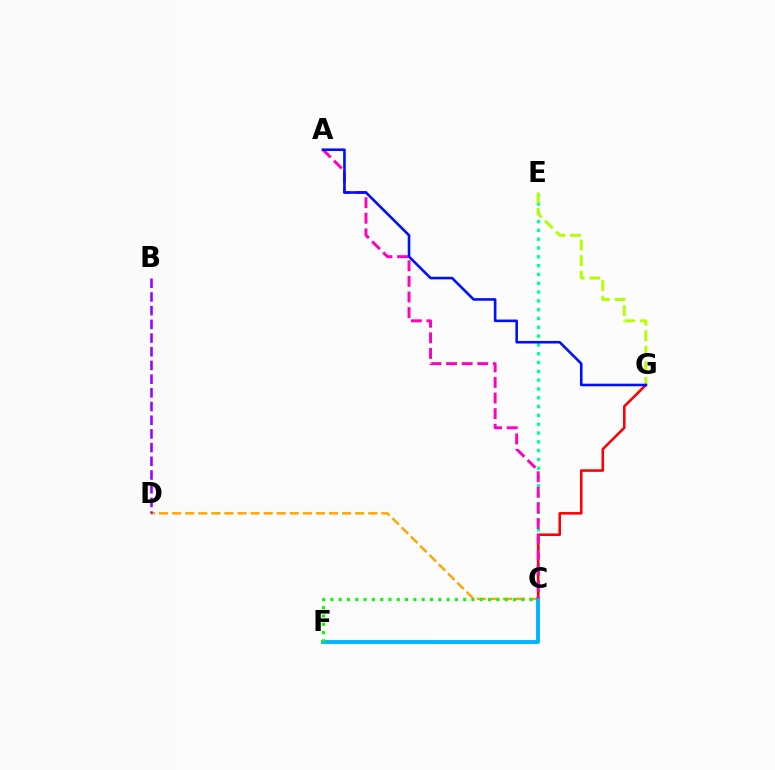{('C', 'D'): [{'color': '#ffa500', 'line_style': 'dashed', 'thickness': 1.78}], ('C', 'E'): [{'color': '#00ff9d', 'line_style': 'dotted', 'thickness': 2.39}], ('C', 'G'): [{'color': '#ff0000', 'line_style': 'solid', 'thickness': 1.84}], ('C', 'F'): [{'color': '#00b5ff', 'line_style': 'solid', 'thickness': 2.79}, {'color': '#08ff00', 'line_style': 'dotted', 'thickness': 2.26}], ('A', 'C'): [{'color': '#ff00bd', 'line_style': 'dashed', 'thickness': 2.12}], ('E', 'G'): [{'color': '#b3ff00', 'line_style': 'dashed', 'thickness': 2.11}], ('B', 'D'): [{'color': '#9b00ff', 'line_style': 'dashed', 'thickness': 1.86}], ('A', 'G'): [{'color': '#0010ff', 'line_style': 'solid', 'thickness': 1.87}]}